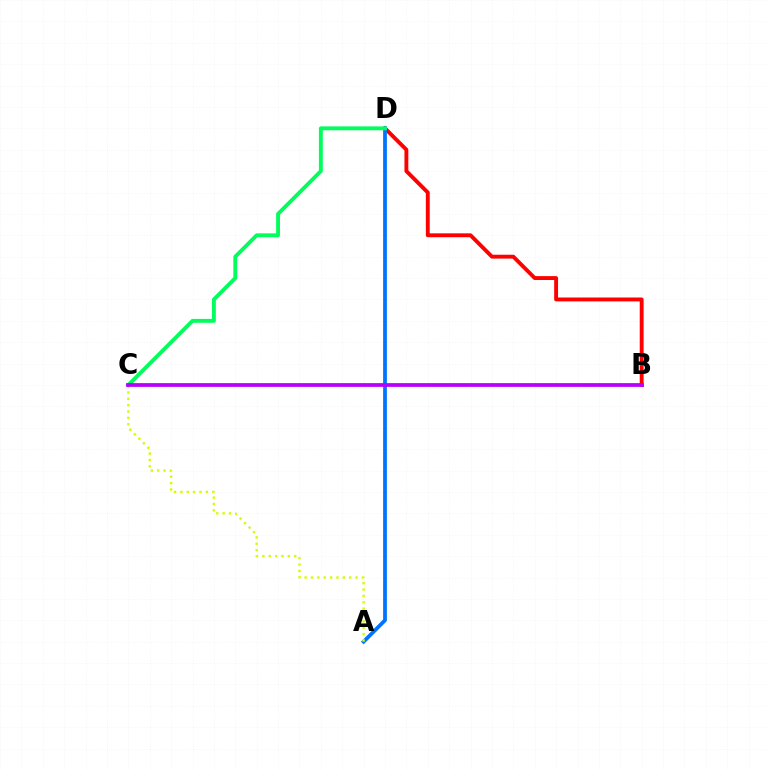{('B', 'D'): [{'color': '#ff0000', 'line_style': 'solid', 'thickness': 2.79}], ('A', 'D'): [{'color': '#0074ff', 'line_style': 'solid', 'thickness': 2.71}], ('A', 'C'): [{'color': '#d1ff00', 'line_style': 'dotted', 'thickness': 1.73}], ('C', 'D'): [{'color': '#00ff5c', 'line_style': 'solid', 'thickness': 2.79}], ('B', 'C'): [{'color': '#b900ff', 'line_style': 'solid', 'thickness': 2.71}]}